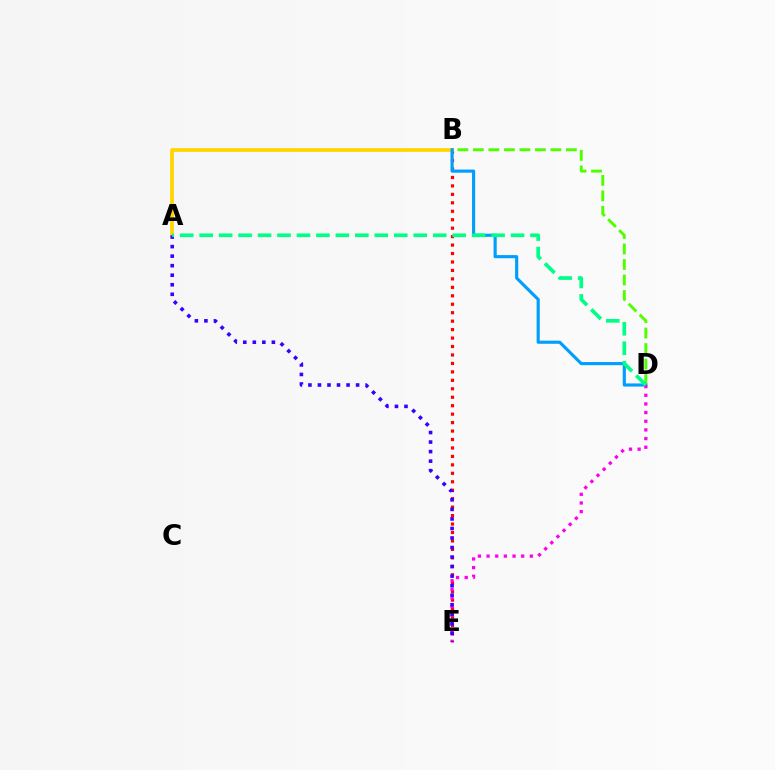{('B', 'E'): [{'color': '#ff0000', 'line_style': 'dotted', 'thickness': 2.3}], ('B', 'D'): [{'color': '#4fff00', 'line_style': 'dashed', 'thickness': 2.11}, {'color': '#009eff', 'line_style': 'solid', 'thickness': 2.26}], ('A', 'B'): [{'color': '#ffd500', 'line_style': 'solid', 'thickness': 2.68}], ('D', 'E'): [{'color': '#ff00ed', 'line_style': 'dotted', 'thickness': 2.35}], ('A', 'E'): [{'color': '#3700ff', 'line_style': 'dotted', 'thickness': 2.59}], ('A', 'D'): [{'color': '#00ff86', 'line_style': 'dashed', 'thickness': 2.64}]}